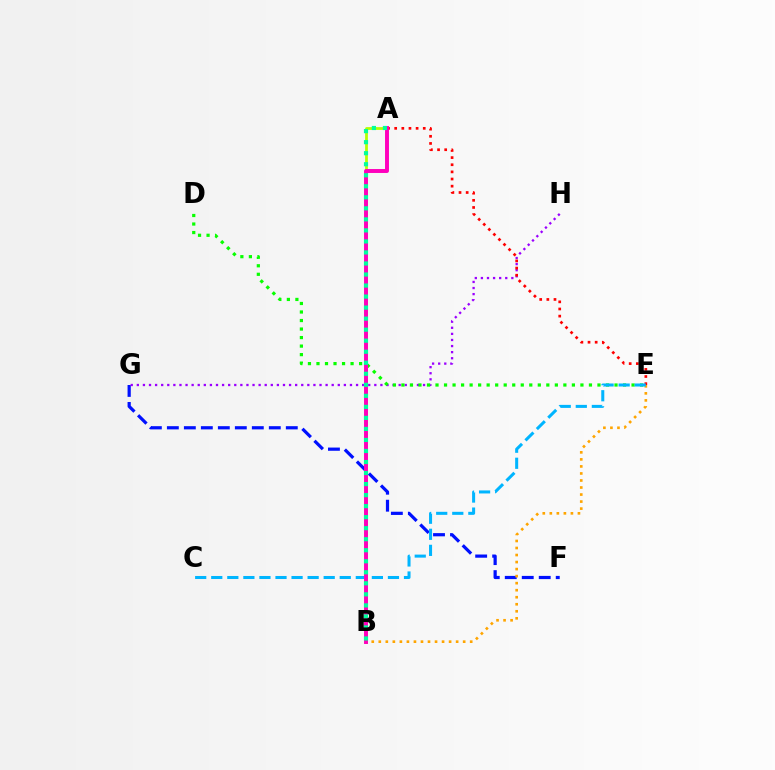{('F', 'G'): [{'color': '#0010ff', 'line_style': 'dashed', 'thickness': 2.31}], ('A', 'B'): [{'color': '#b3ff00', 'line_style': 'solid', 'thickness': 1.99}, {'color': '#ff00bd', 'line_style': 'solid', 'thickness': 2.83}, {'color': '#00ff9d', 'line_style': 'dotted', 'thickness': 3.0}], ('G', 'H'): [{'color': '#9b00ff', 'line_style': 'dotted', 'thickness': 1.65}], ('A', 'E'): [{'color': '#ff0000', 'line_style': 'dotted', 'thickness': 1.94}], ('D', 'E'): [{'color': '#08ff00', 'line_style': 'dotted', 'thickness': 2.32}], ('B', 'E'): [{'color': '#ffa500', 'line_style': 'dotted', 'thickness': 1.91}], ('C', 'E'): [{'color': '#00b5ff', 'line_style': 'dashed', 'thickness': 2.18}]}